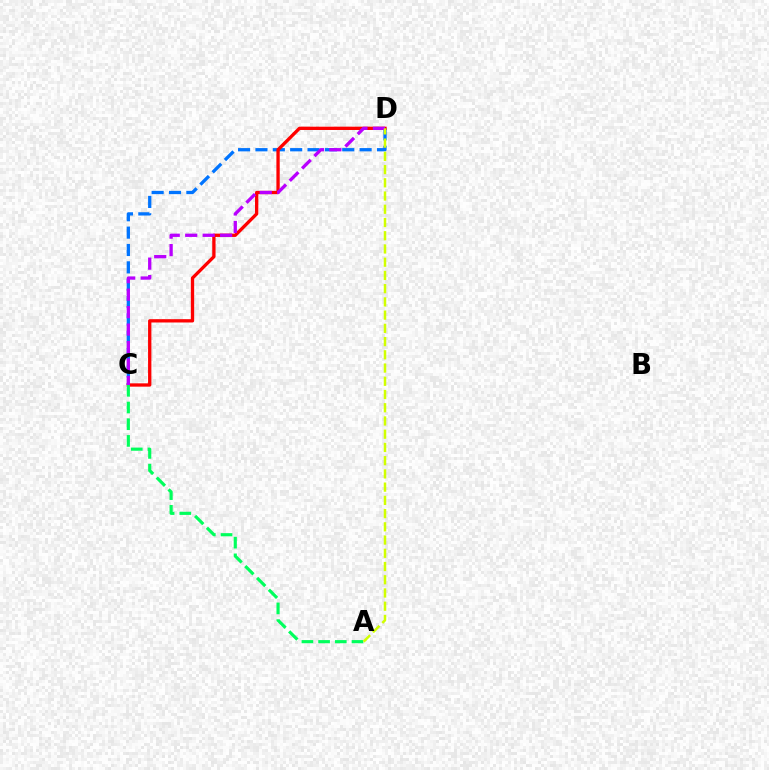{('C', 'D'): [{'color': '#0074ff', 'line_style': 'dashed', 'thickness': 2.36}, {'color': '#ff0000', 'line_style': 'solid', 'thickness': 2.38}, {'color': '#b900ff', 'line_style': 'dashed', 'thickness': 2.37}], ('A', 'C'): [{'color': '#00ff5c', 'line_style': 'dashed', 'thickness': 2.27}], ('A', 'D'): [{'color': '#d1ff00', 'line_style': 'dashed', 'thickness': 1.8}]}